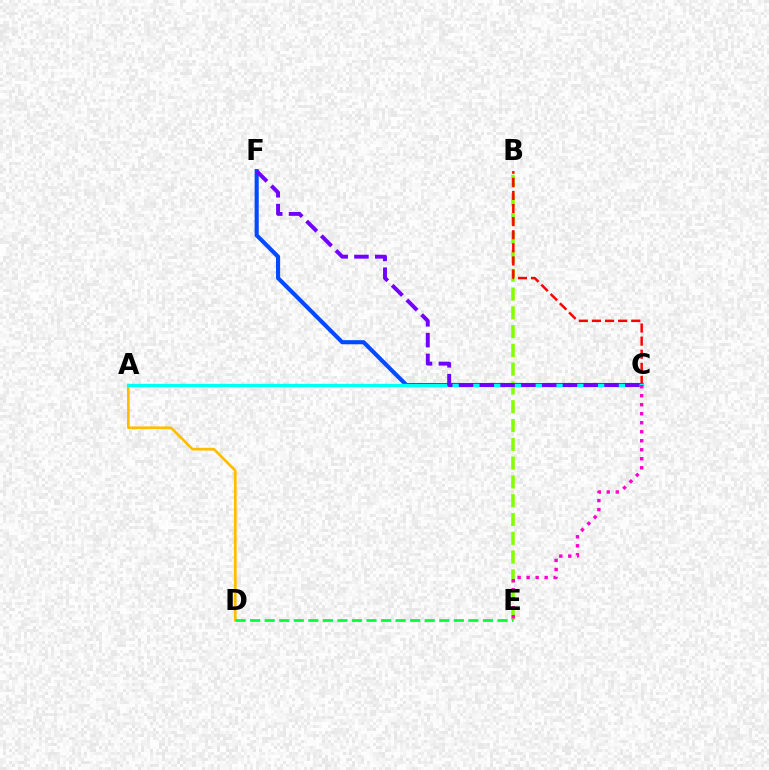{('C', 'F'): [{'color': '#004bff', 'line_style': 'solid', 'thickness': 2.96}, {'color': '#7200ff', 'line_style': 'dashed', 'thickness': 2.82}], ('B', 'E'): [{'color': '#84ff00', 'line_style': 'dashed', 'thickness': 2.55}], ('A', 'D'): [{'color': '#ffbd00', 'line_style': 'solid', 'thickness': 1.95}], ('B', 'C'): [{'color': '#ff0000', 'line_style': 'dashed', 'thickness': 1.78}], ('A', 'C'): [{'color': '#00fff6', 'line_style': 'solid', 'thickness': 2.38}], ('D', 'E'): [{'color': '#00ff39', 'line_style': 'dashed', 'thickness': 1.98}], ('C', 'E'): [{'color': '#ff00cf', 'line_style': 'dotted', 'thickness': 2.45}]}